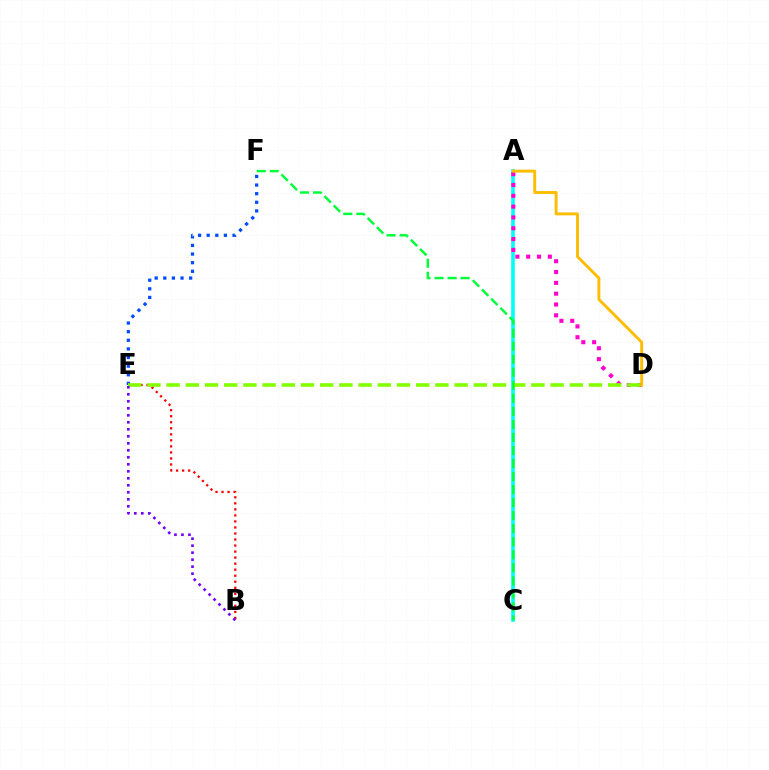{('A', 'C'): [{'color': '#00fff6', 'line_style': 'solid', 'thickness': 2.61}], ('B', 'E'): [{'color': '#ff0000', 'line_style': 'dotted', 'thickness': 1.64}, {'color': '#7200ff', 'line_style': 'dotted', 'thickness': 1.9}], ('E', 'F'): [{'color': '#004bff', 'line_style': 'dotted', 'thickness': 2.34}], ('A', 'D'): [{'color': '#ff00cf', 'line_style': 'dotted', 'thickness': 2.94}, {'color': '#ffbd00', 'line_style': 'solid', 'thickness': 2.09}], ('D', 'E'): [{'color': '#84ff00', 'line_style': 'dashed', 'thickness': 2.61}], ('C', 'F'): [{'color': '#00ff39', 'line_style': 'dashed', 'thickness': 1.77}]}